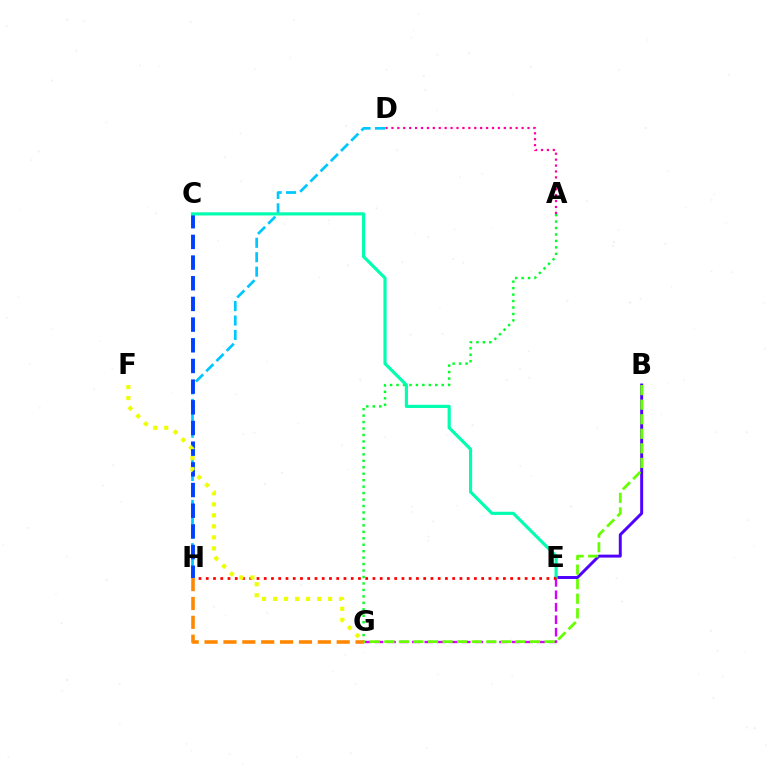{('B', 'E'): [{'color': '#4f00ff', 'line_style': 'solid', 'thickness': 2.12}], ('D', 'H'): [{'color': '#00c7ff', 'line_style': 'dashed', 'thickness': 1.96}], ('C', 'H'): [{'color': '#003fff', 'line_style': 'dashed', 'thickness': 2.81}], ('A', 'G'): [{'color': '#00ff27', 'line_style': 'dotted', 'thickness': 1.75}], ('E', 'G'): [{'color': '#d600ff', 'line_style': 'dashed', 'thickness': 1.69}], ('C', 'E'): [{'color': '#00ffaf', 'line_style': 'solid', 'thickness': 2.27}], ('E', 'H'): [{'color': '#ff0000', 'line_style': 'dotted', 'thickness': 1.97}], ('G', 'H'): [{'color': '#ff8800', 'line_style': 'dashed', 'thickness': 2.56}], ('B', 'G'): [{'color': '#66ff00', 'line_style': 'dashed', 'thickness': 1.98}], ('F', 'G'): [{'color': '#eeff00', 'line_style': 'dotted', 'thickness': 2.99}], ('A', 'D'): [{'color': '#ff00a0', 'line_style': 'dotted', 'thickness': 1.61}]}